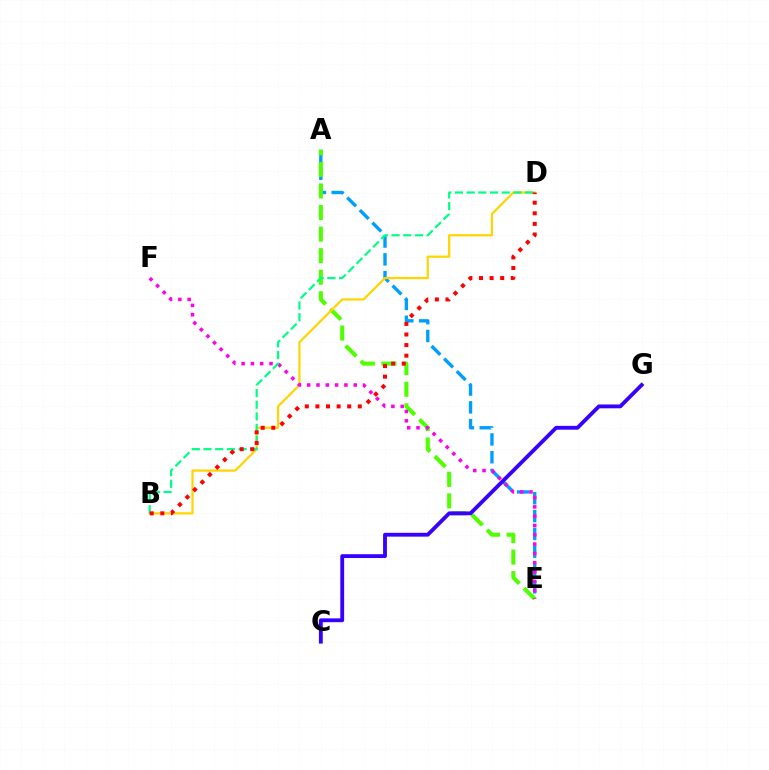{('A', 'E'): [{'color': '#009eff', 'line_style': 'dashed', 'thickness': 2.42}, {'color': '#4fff00', 'line_style': 'dashed', 'thickness': 2.93}], ('B', 'D'): [{'color': '#ffd500', 'line_style': 'solid', 'thickness': 1.6}, {'color': '#00ff86', 'line_style': 'dashed', 'thickness': 1.59}, {'color': '#ff0000', 'line_style': 'dotted', 'thickness': 2.88}], ('C', 'G'): [{'color': '#3700ff', 'line_style': 'solid', 'thickness': 2.76}], ('E', 'F'): [{'color': '#ff00ed', 'line_style': 'dotted', 'thickness': 2.53}]}